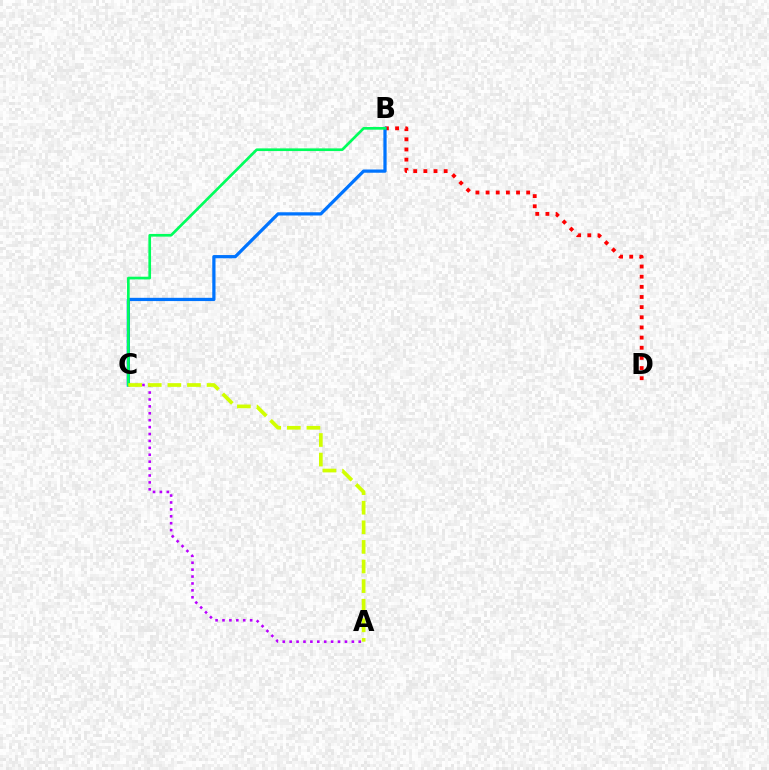{('B', 'D'): [{'color': '#ff0000', 'line_style': 'dotted', 'thickness': 2.76}], ('B', 'C'): [{'color': '#0074ff', 'line_style': 'solid', 'thickness': 2.33}, {'color': '#00ff5c', 'line_style': 'solid', 'thickness': 1.93}], ('A', 'C'): [{'color': '#b900ff', 'line_style': 'dotted', 'thickness': 1.88}, {'color': '#d1ff00', 'line_style': 'dashed', 'thickness': 2.66}]}